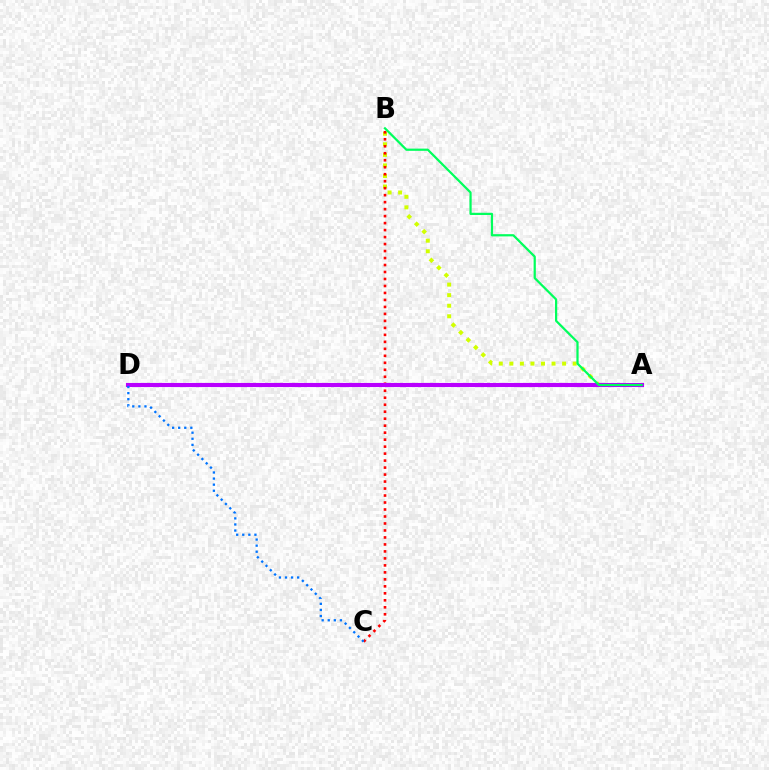{('A', 'B'): [{'color': '#d1ff00', 'line_style': 'dotted', 'thickness': 2.87}, {'color': '#00ff5c', 'line_style': 'solid', 'thickness': 1.6}], ('B', 'C'): [{'color': '#ff0000', 'line_style': 'dotted', 'thickness': 1.9}], ('A', 'D'): [{'color': '#b900ff', 'line_style': 'solid', 'thickness': 2.95}], ('C', 'D'): [{'color': '#0074ff', 'line_style': 'dotted', 'thickness': 1.65}]}